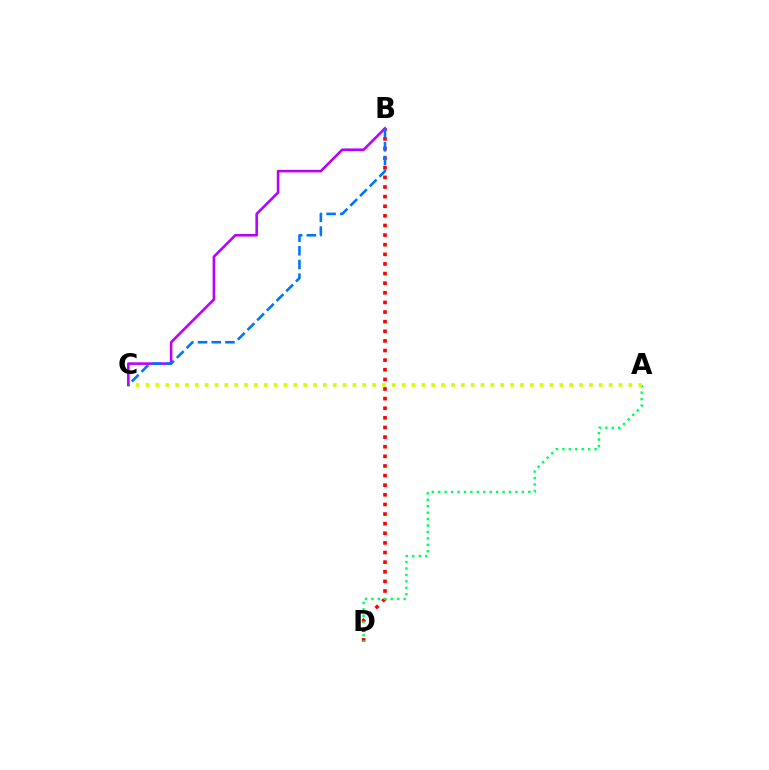{('B', 'D'): [{'color': '#ff0000', 'line_style': 'dotted', 'thickness': 2.61}], ('A', 'D'): [{'color': '#00ff5c', 'line_style': 'dotted', 'thickness': 1.75}], ('A', 'C'): [{'color': '#d1ff00', 'line_style': 'dotted', 'thickness': 2.68}], ('B', 'C'): [{'color': '#b900ff', 'line_style': 'solid', 'thickness': 1.86}, {'color': '#0074ff', 'line_style': 'dashed', 'thickness': 1.86}]}